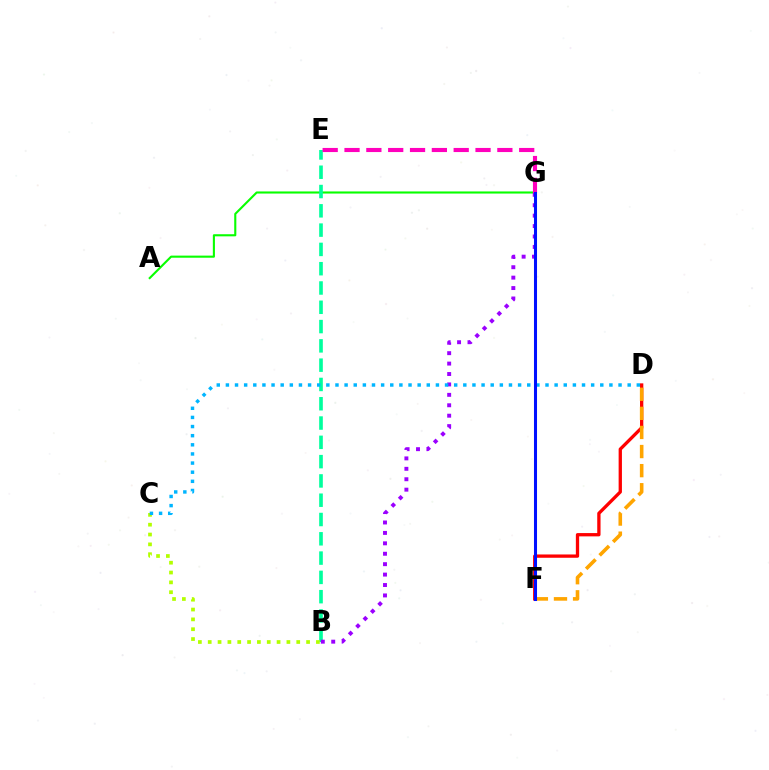{('A', 'G'): [{'color': '#08ff00', 'line_style': 'solid', 'thickness': 1.52}], ('B', 'E'): [{'color': '#00ff9d', 'line_style': 'dashed', 'thickness': 2.62}], ('B', 'C'): [{'color': '#b3ff00', 'line_style': 'dotted', 'thickness': 2.67}], ('D', 'F'): [{'color': '#ff0000', 'line_style': 'solid', 'thickness': 2.38}, {'color': '#ffa500', 'line_style': 'dashed', 'thickness': 2.59}], ('B', 'G'): [{'color': '#9b00ff', 'line_style': 'dotted', 'thickness': 2.83}], ('C', 'D'): [{'color': '#00b5ff', 'line_style': 'dotted', 'thickness': 2.48}], ('E', 'G'): [{'color': '#ff00bd', 'line_style': 'dashed', 'thickness': 2.97}], ('F', 'G'): [{'color': '#0010ff', 'line_style': 'solid', 'thickness': 2.19}]}